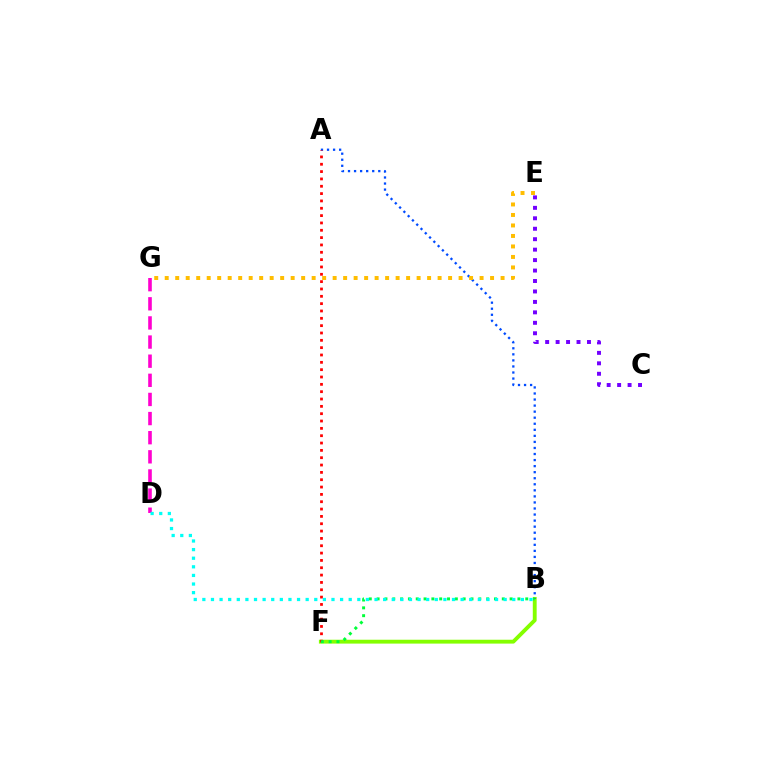{('C', 'E'): [{'color': '#7200ff', 'line_style': 'dotted', 'thickness': 2.84}], ('B', 'F'): [{'color': '#84ff00', 'line_style': 'solid', 'thickness': 2.78}, {'color': '#00ff39', 'line_style': 'dotted', 'thickness': 2.13}], ('A', 'B'): [{'color': '#004bff', 'line_style': 'dotted', 'thickness': 1.64}], ('A', 'F'): [{'color': '#ff0000', 'line_style': 'dotted', 'thickness': 1.99}], ('D', 'G'): [{'color': '#ff00cf', 'line_style': 'dashed', 'thickness': 2.6}], ('B', 'D'): [{'color': '#00fff6', 'line_style': 'dotted', 'thickness': 2.34}], ('E', 'G'): [{'color': '#ffbd00', 'line_style': 'dotted', 'thickness': 2.85}]}